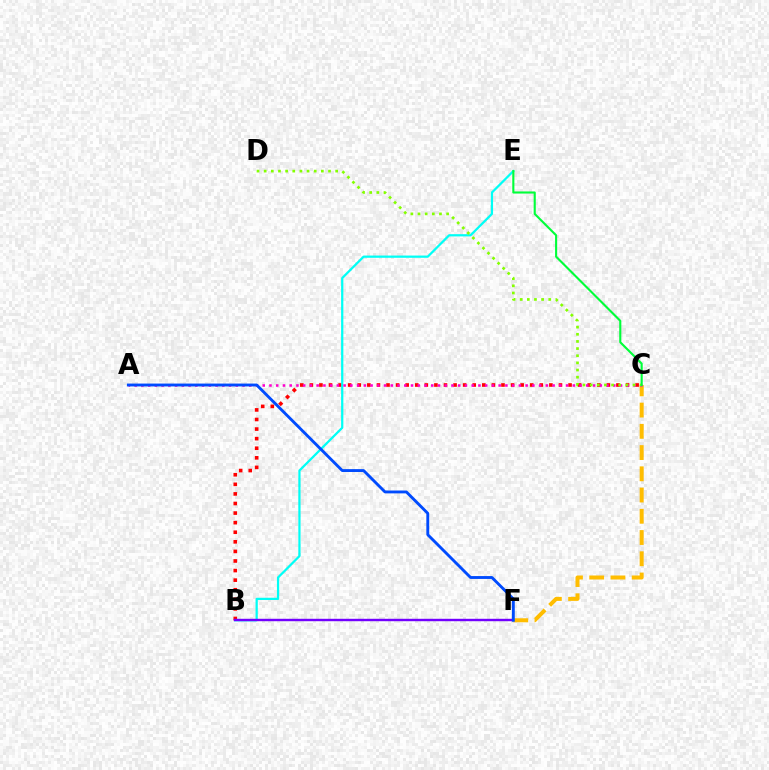{('B', 'C'): [{'color': '#ff0000', 'line_style': 'dotted', 'thickness': 2.6}], ('B', 'E'): [{'color': '#00fff6', 'line_style': 'solid', 'thickness': 1.61}], ('B', 'F'): [{'color': '#7200ff', 'line_style': 'solid', 'thickness': 1.74}], ('C', 'F'): [{'color': '#ffbd00', 'line_style': 'dashed', 'thickness': 2.89}], ('A', 'C'): [{'color': '#ff00cf', 'line_style': 'dotted', 'thickness': 1.83}], ('A', 'F'): [{'color': '#004bff', 'line_style': 'solid', 'thickness': 2.07}], ('C', 'D'): [{'color': '#84ff00', 'line_style': 'dotted', 'thickness': 1.94}], ('C', 'E'): [{'color': '#00ff39', 'line_style': 'solid', 'thickness': 1.52}]}